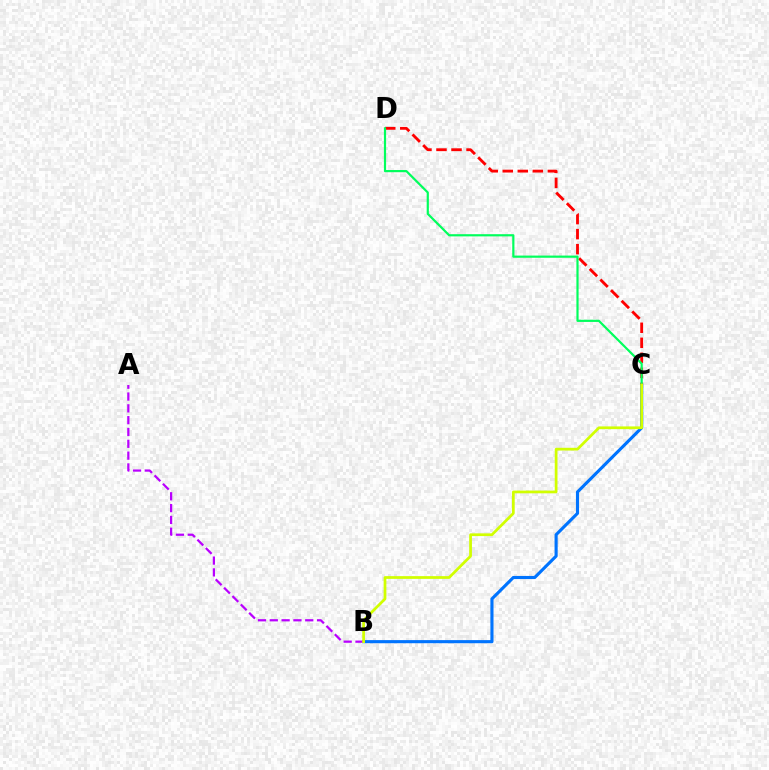{('B', 'C'): [{'color': '#0074ff', 'line_style': 'solid', 'thickness': 2.24}, {'color': '#d1ff00', 'line_style': 'solid', 'thickness': 1.97}], ('C', 'D'): [{'color': '#ff0000', 'line_style': 'dashed', 'thickness': 2.04}, {'color': '#00ff5c', 'line_style': 'solid', 'thickness': 1.58}], ('A', 'B'): [{'color': '#b900ff', 'line_style': 'dashed', 'thickness': 1.61}]}